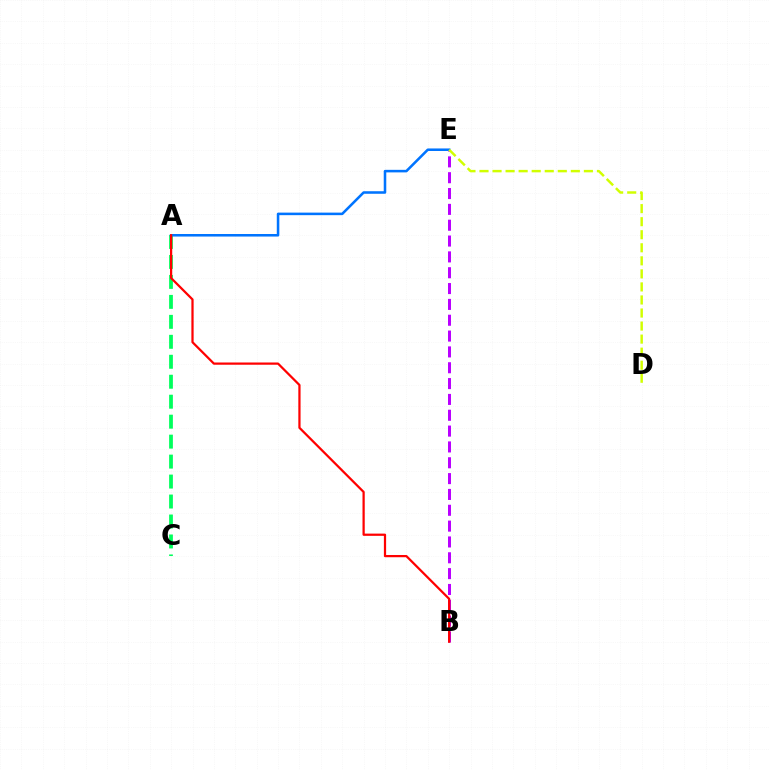{('B', 'E'): [{'color': '#b900ff', 'line_style': 'dashed', 'thickness': 2.15}], ('A', 'C'): [{'color': '#00ff5c', 'line_style': 'dashed', 'thickness': 2.71}], ('A', 'E'): [{'color': '#0074ff', 'line_style': 'solid', 'thickness': 1.84}], ('A', 'B'): [{'color': '#ff0000', 'line_style': 'solid', 'thickness': 1.61}], ('D', 'E'): [{'color': '#d1ff00', 'line_style': 'dashed', 'thickness': 1.77}]}